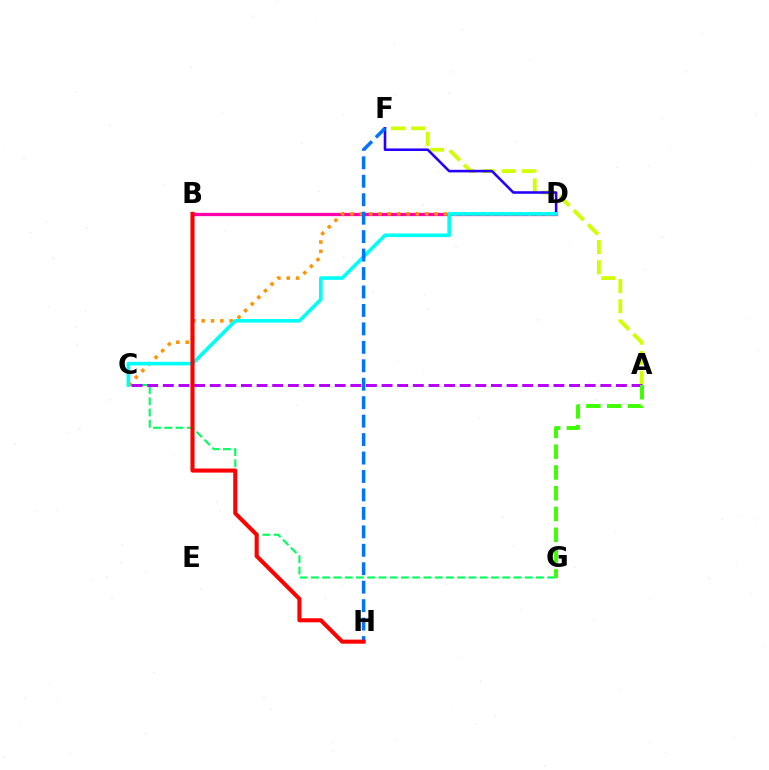{('A', 'F'): [{'color': '#d1ff00', 'line_style': 'dashed', 'thickness': 2.74}], ('D', 'F'): [{'color': '#2500ff', 'line_style': 'solid', 'thickness': 1.85}], ('B', 'D'): [{'color': '#ff00ac', 'line_style': 'solid', 'thickness': 2.36}], ('C', 'G'): [{'color': '#00ff5c', 'line_style': 'dashed', 'thickness': 1.53}], ('C', 'D'): [{'color': '#ff9400', 'line_style': 'dotted', 'thickness': 2.54}, {'color': '#00fff6', 'line_style': 'solid', 'thickness': 2.61}], ('F', 'H'): [{'color': '#0074ff', 'line_style': 'dashed', 'thickness': 2.51}], ('A', 'C'): [{'color': '#b900ff', 'line_style': 'dashed', 'thickness': 2.12}], ('B', 'H'): [{'color': '#ff0000', 'line_style': 'solid', 'thickness': 2.93}], ('A', 'G'): [{'color': '#3dff00', 'line_style': 'dashed', 'thickness': 2.82}]}